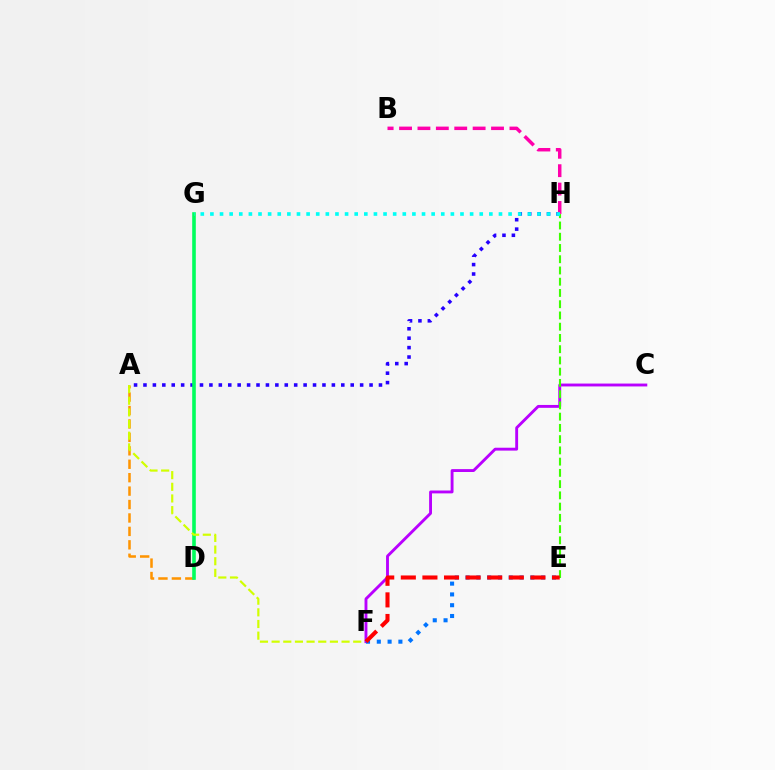{('A', 'D'): [{'color': '#ff9400', 'line_style': 'dashed', 'thickness': 1.82}], ('A', 'H'): [{'color': '#2500ff', 'line_style': 'dotted', 'thickness': 2.56}], ('D', 'G'): [{'color': '#00ff5c', 'line_style': 'solid', 'thickness': 2.6}], ('B', 'H'): [{'color': '#ff00ac', 'line_style': 'dashed', 'thickness': 2.5}], ('A', 'F'): [{'color': '#d1ff00', 'line_style': 'dashed', 'thickness': 1.58}], ('C', 'F'): [{'color': '#b900ff', 'line_style': 'solid', 'thickness': 2.07}], ('E', 'F'): [{'color': '#0074ff', 'line_style': 'dotted', 'thickness': 2.93}, {'color': '#ff0000', 'line_style': 'dashed', 'thickness': 2.93}], ('E', 'H'): [{'color': '#3dff00', 'line_style': 'dashed', 'thickness': 1.53}], ('G', 'H'): [{'color': '#00fff6', 'line_style': 'dotted', 'thickness': 2.61}]}